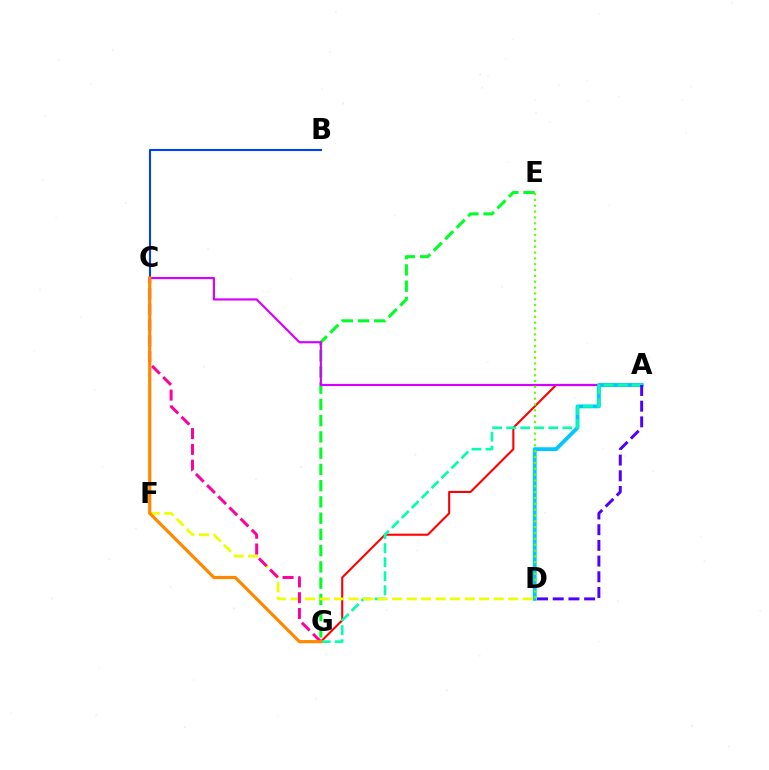{('B', 'C'): [{'color': '#003fff', 'line_style': 'solid', 'thickness': 1.51}], ('A', 'G'): [{'color': '#ff0000', 'line_style': 'solid', 'thickness': 1.51}, {'color': '#00ffaf', 'line_style': 'dashed', 'thickness': 1.91}], ('E', 'G'): [{'color': '#00ff27', 'line_style': 'dashed', 'thickness': 2.21}], ('A', 'C'): [{'color': '#d600ff', 'line_style': 'solid', 'thickness': 1.56}], ('A', 'D'): [{'color': '#00c7ff', 'line_style': 'solid', 'thickness': 2.77}, {'color': '#4f00ff', 'line_style': 'dashed', 'thickness': 2.13}], ('D', 'E'): [{'color': '#66ff00', 'line_style': 'dotted', 'thickness': 1.59}], ('D', 'F'): [{'color': '#eeff00', 'line_style': 'dashed', 'thickness': 1.97}], ('C', 'G'): [{'color': '#ff00a0', 'line_style': 'dashed', 'thickness': 2.14}, {'color': '#ff8800', 'line_style': 'solid', 'thickness': 2.31}]}